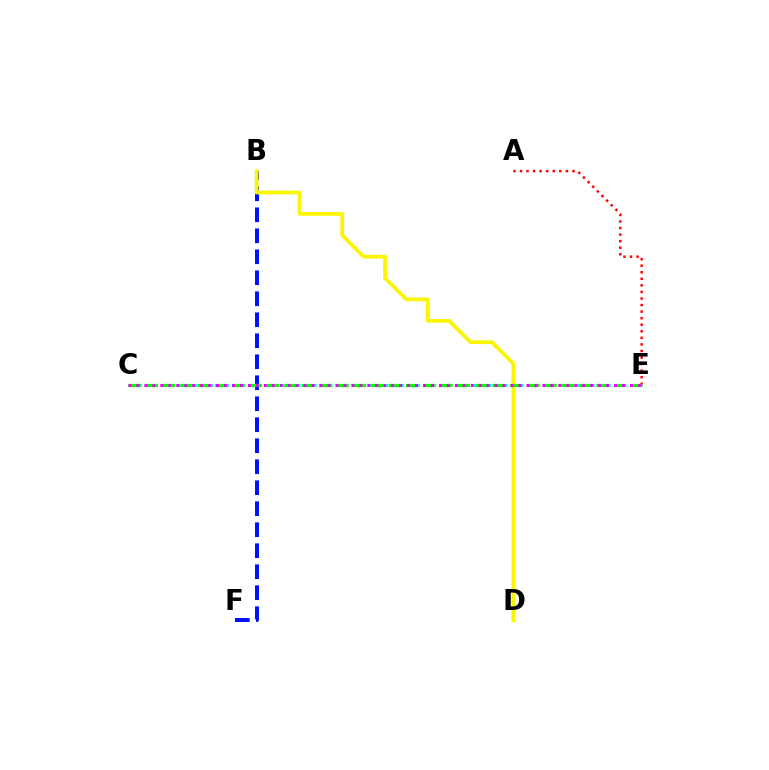{('C', 'E'): [{'color': '#00fff6', 'line_style': 'dotted', 'thickness': 2.16}, {'color': '#08ff00', 'line_style': 'dashed', 'thickness': 2.35}, {'color': '#ee00ff', 'line_style': 'dotted', 'thickness': 2.16}], ('B', 'F'): [{'color': '#0010ff', 'line_style': 'dashed', 'thickness': 2.85}], ('B', 'D'): [{'color': '#fcf500', 'line_style': 'solid', 'thickness': 2.69}], ('A', 'E'): [{'color': '#ff0000', 'line_style': 'dotted', 'thickness': 1.78}]}